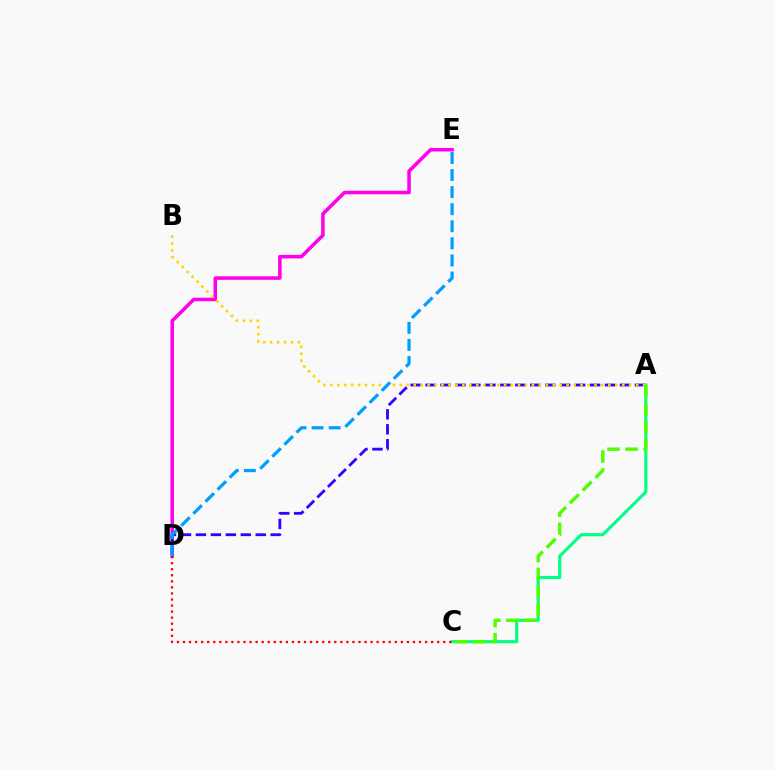{('A', 'C'): [{'color': '#00ff86', 'line_style': 'solid', 'thickness': 2.26}, {'color': '#4fff00', 'line_style': 'dashed', 'thickness': 2.45}], ('D', 'E'): [{'color': '#ff00ed', 'line_style': 'solid', 'thickness': 2.55}, {'color': '#009eff', 'line_style': 'dashed', 'thickness': 2.32}], ('A', 'D'): [{'color': '#3700ff', 'line_style': 'dashed', 'thickness': 2.03}], ('A', 'B'): [{'color': '#ffd500', 'line_style': 'dotted', 'thickness': 1.89}], ('C', 'D'): [{'color': '#ff0000', 'line_style': 'dotted', 'thickness': 1.64}]}